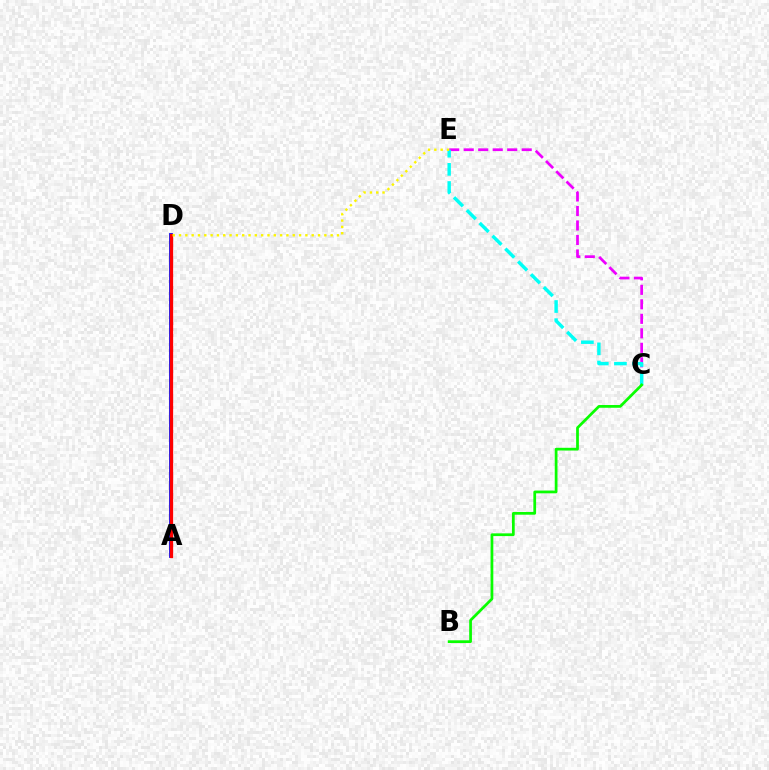{('A', 'D'): [{'color': '#0010ff', 'line_style': 'solid', 'thickness': 2.74}, {'color': '#ff0000', 'line_style': 'solid', 'thickness': 2.37}], ('C', 'E'): [{'color': '#ee00ff', 'line_style': 'dashed', 'thickness': 1.97}, {'color': '#00fff6', 'line_style': 'dashed', 'thickness': 2.47}], ('B', 'C'): [{'color': '#08ff00', 'line_style': 'solid', 'thickness': 1.97}], ('D', 'E'): [{'color': '#fcf500', 'line_style': 'dotted', 'thickness': 1.72}]}